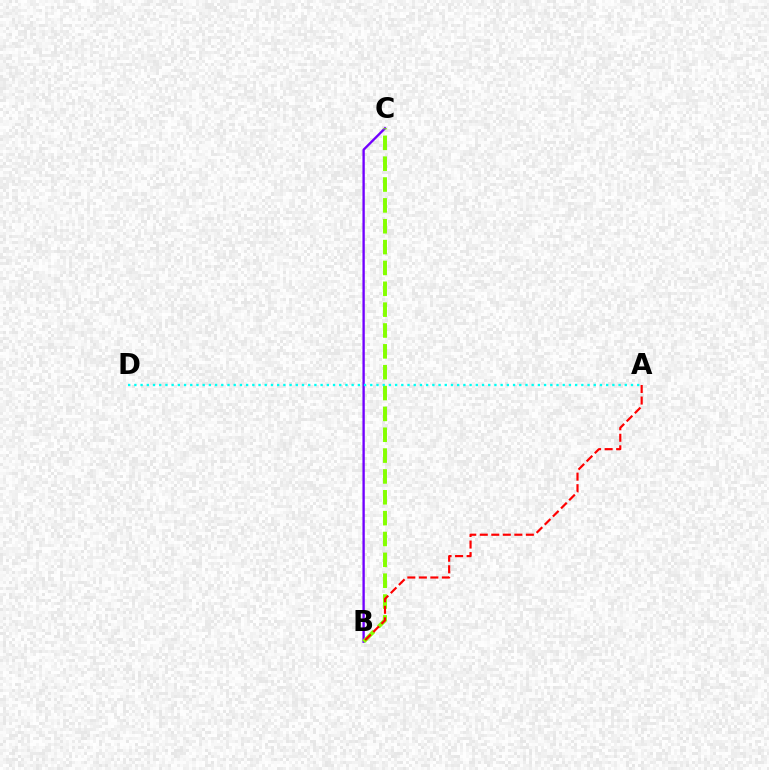{('B', 'C'): [{'color': '#7200ff', 'line_style': 'solid', 'thickness': 1.69}, {'color': '#84ff00', 'line_style': 'dashed', 'thickness': 2.83}], ('A', 'D'): [{'color': '#00fff6', 'line_style': 'dotted', 'thickness': 1.69}], ('A', 'B'): [{'color': '#ff0000', 'line_style': 'dashed', 'thickness': 1.57}]}